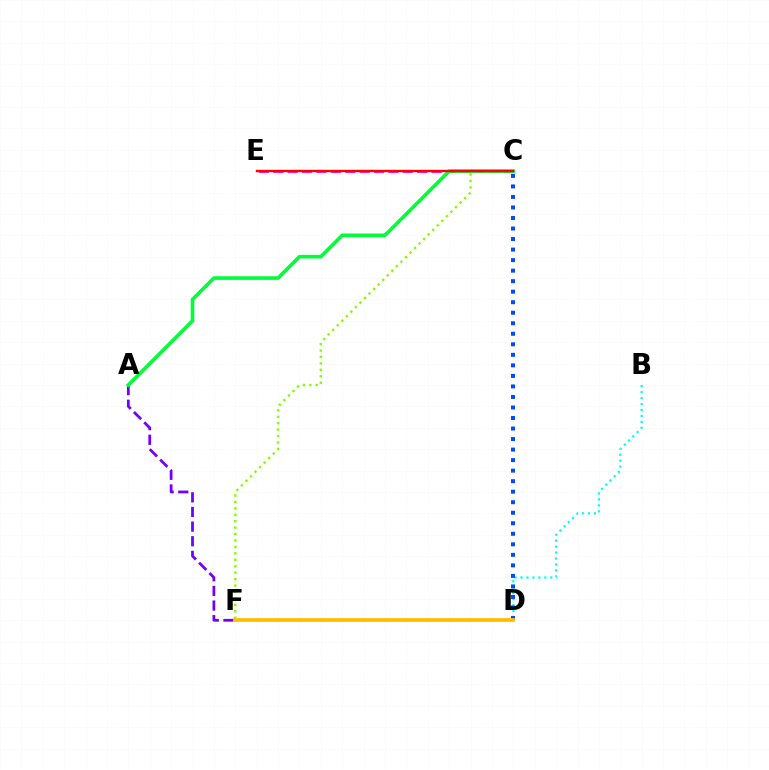{('A', 'F'): [{'color': '#7200ff', 'line_style': 'dashed', 'thickness': 1.99}], ('C', 'F'): [{'color': '#84ff00', 'line_style': 'dotted', 'thickness': 1.75}], ('C', 'E'): [{'color': '#ff00cf', 'line_style': 'dashed', 'thickness': 1.95}, {'color': '#ff0000', 'line_style': 'solid', 'thickness': 1.72}], ('A', 'C'): [{'color': '#00ff39', 'line_style': 'solid', 'thickness': 2.6}], ('B', 'D'): [{'color': '#00fff6', 'line_style': 'dotted', 'thickness': 1.62}], ('C', 'D'): [{'color': '#004bff', 'line_style': 'dotted', 'thickness': 2.86}], ('D', 'F'): [{'color': '#ffbd00', 'line_style': 'solid', 'thickness': 2.71}]}